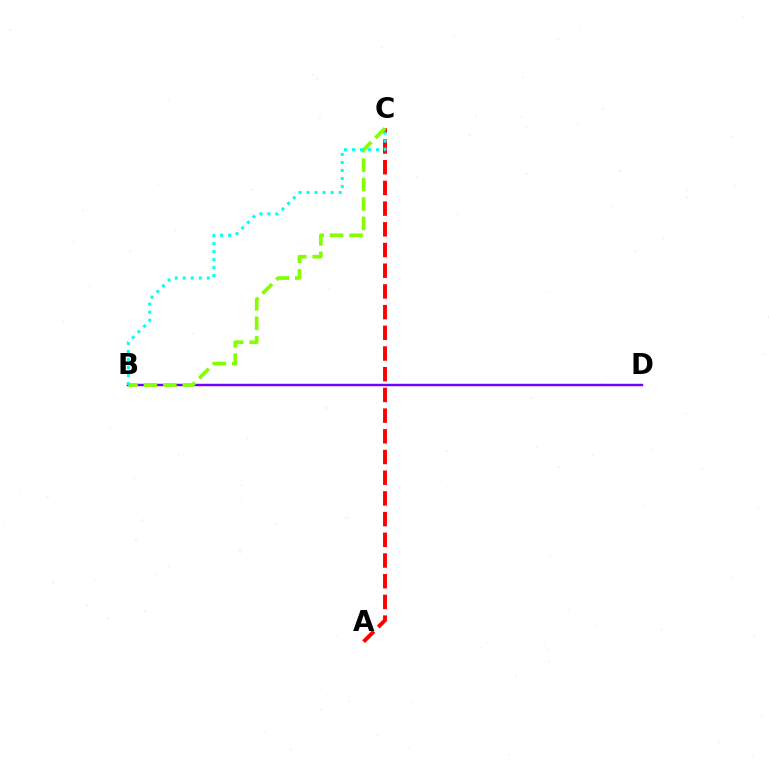{('A', 'C'): [{'color': '#ff0000', 'line_style': 'dashed', 'thickness': 2.81}], ('B', 'D'): [{'color': '#7200ff', 'line_style': 'solid', 'thickness': 1.76}], ('B', 'C'): [{'color': '#84ff00', 'line_style': 'dashed', 'thickness': 2.64}, {'color': '#00fff6', 'line_style': 'dotted', 'thickness': 2.18}]}